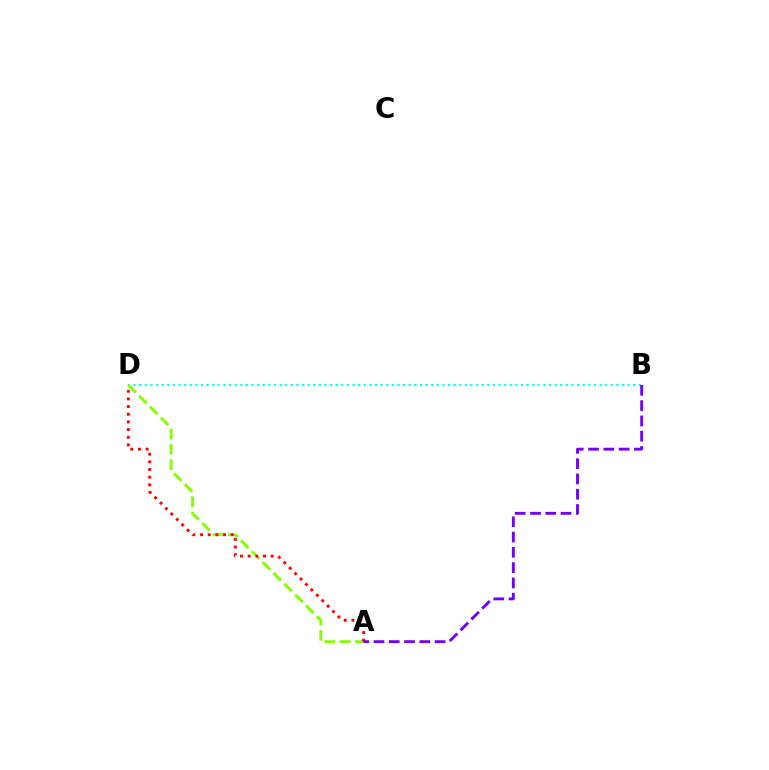{('B', 'D'): [{'color': '#00fff6', 'line_style': 'dotted', 'thickness': 1.53}], ('A', 'D'): [{'color': '#84ff00', 'line_style': 'dashed', 'thickness': 2.08}, {'color': '#ff0000', 'line_style': 'dotted', 'thickness': 2.08}], ('A', 'B'): [{'color': '#7200ff', 'line_style': 'dashed', 'thickness': 2.08}]}